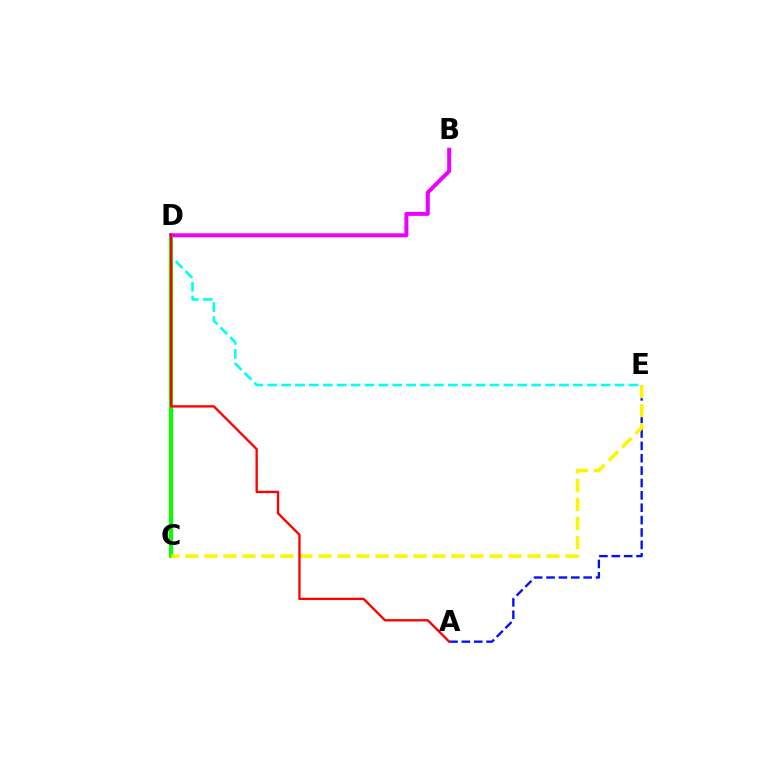{('A', 'E'): [{'color': '#0010ff', 'line_style': 'dashed', 'thickness': 1.68}], ('C', 'D'): [{'color': '#08ff00', 'line_style': 'solid', 'thickness': 2.97}], ('B', 'D'): [{'color': '#ee00ff', 'line_style': 'solid', 'thickness': 2.87}], ('C', 'E'): [{'color': '#fcf500', 'line_style': 'dashed', 'thickness': 2.58}], ('D', 'E'): [{'color': '#00fff6', 'line_style': 'dashed', 'thickness': 1.89}], ('A', 'D'): [{'color': '#ff0000', 'line_style': 'solid', 'thickness': 1.69}]}